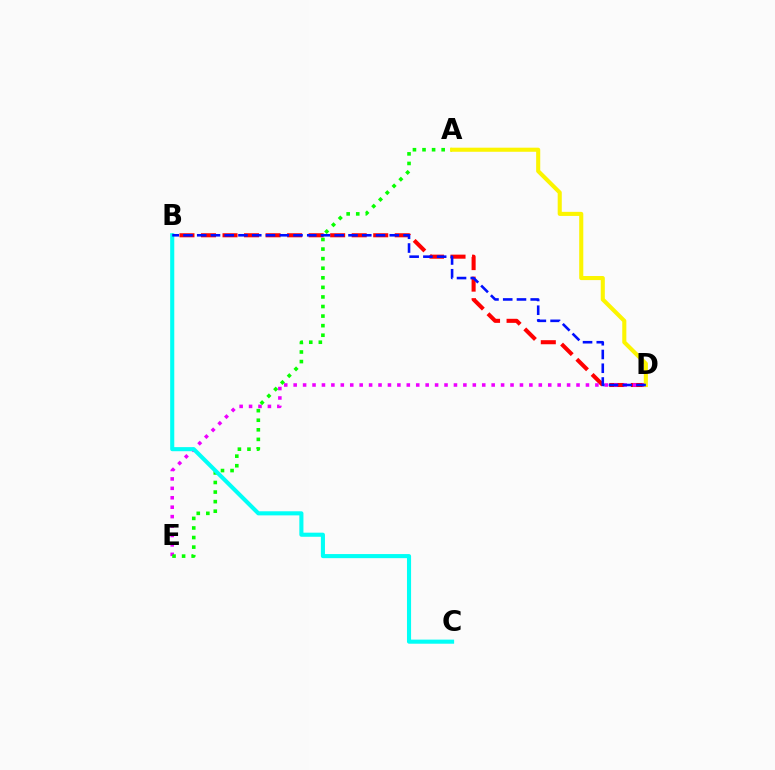{('B', 'D'): [{'color': '#ff0000', 'line_style': 'dashed', 'thickness': 2.92}, {'color': '#0010ff', 'line_style': 'dashed', 'thickness': 1.87}], ('D', 'E'): [{'color': '#ee00ff', 'line_style': 'dotted', 'thickness': 2.56}], ('A', 'E'): [{'color': '#08ff00', 'line_style': 'dotted', 'thickness': 2.6}], ('A', 'D'): [{'color': '#fcf500', 'line_style': 'solid', 'thickness': 2.94}], ('B', 'C'): [{'color': '#00fff6', 'line_style': 'solid', 'thickness': 2.95}]}